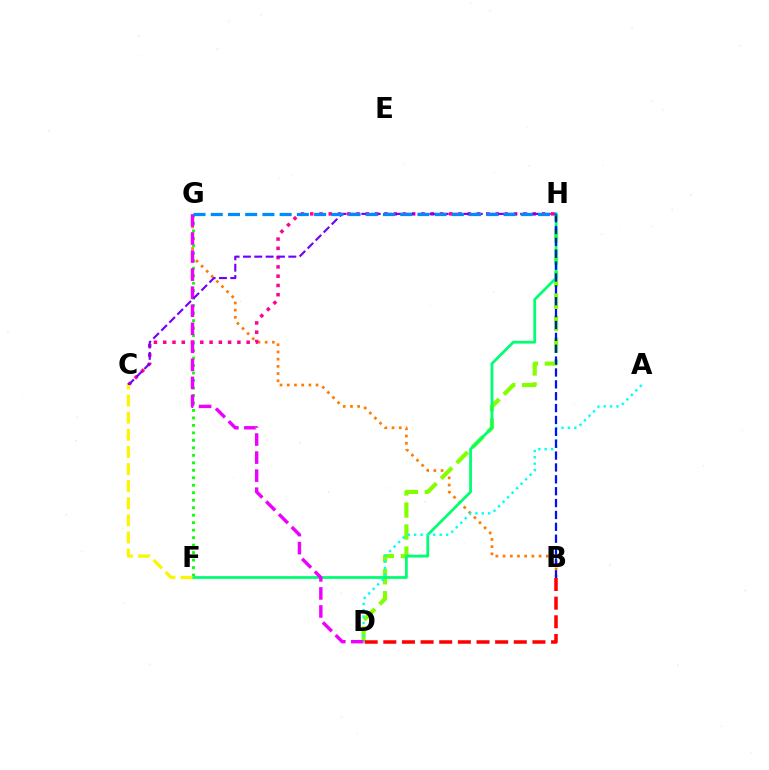{('B', 'G'): [{'color': '#ff7c00', 'line_style': 'dotted', 'thickness': 1.96}], ('D', 'H'): [{'color': '#84ff00', 'line_style': 'dashed', 'thickness': 2.99}], ('C', 'H'): [{'color': '#ff0094', 'line_style': 'dotted', 'thickness': 2.52}, {'color': '#7200ff', 'line_style': 'dashed', 'thickness': 1.54}], ('F', 'G'): [{'color': '#08ff00', 'line_style': 'dotted', 'thickness': 2.03}], ('F', 'H'): [{'color': '#00ff74', 'line_style': 'solid', 'thickness': 2.01}], ('D', 'G'): [{'color': '#ee00ff', 'line_style': 'dashed', 'thickness': 2.45}], ('A', 'D'): [{'color': '#00fff6', 'line_style': 'dotted', 'thickness': 1.73}], ('C', 'F'): [{'color': '#fcf500', 'line_style': 'dashed', 'thickness': 2.33}], ('B', 'H'): [{'color': '#0010ff', 'line_style': 'dashed', 'thickness': 1.61}], ('B', 'D'): [{'color': '#ff0000', 'line_style': 'dashed', 'thickness': 2.53}], ('G', 'H'): [{'color': '#008cff', 'line_style': 'dashed', 'thickness': 2.34}]}